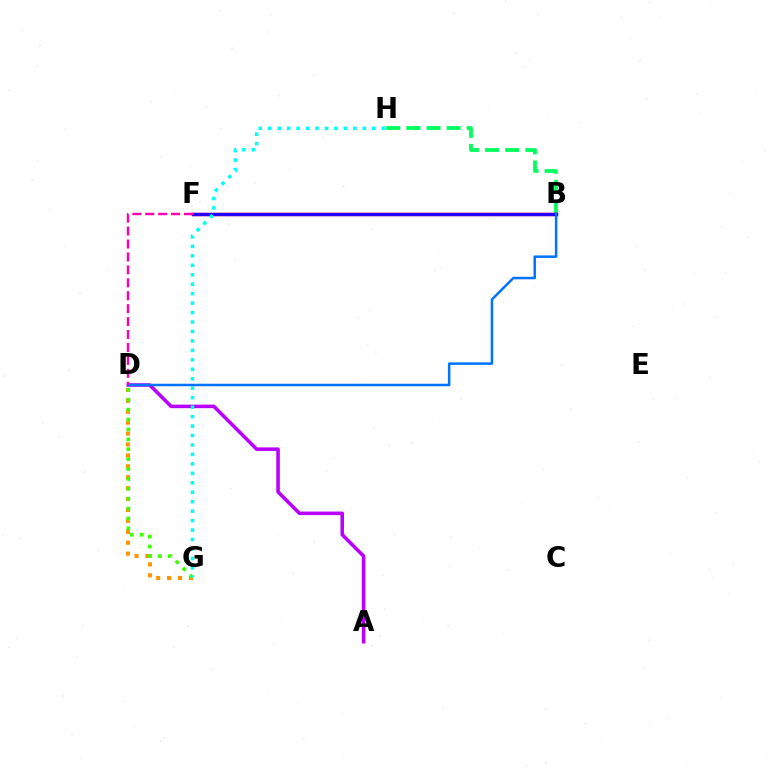{('D', 'G'): [{'color': '#ff9400', 'line_style': 'dotted', 'thickness': 2.97}, {'color': '#3dff00', 'line_style': 'dotted', 'thickness': 2.69}], ('B', 'H'): [{'color': '#00ff5c', 'line_style': 'dashed', 'thickness': 2.74}], ('A', 'D'): [{'color': '#b900ff', 'line_style': 'solid', 'thickness': 2.56}], ('B', 'F'): [{'color': '#ff0000', 'line_style': 'solid', 'thickness': 2.41}, {'color': '#d1ff00', 'line_style': 'solid', 'thickness': 1.85}, {'color': '#2500ff', 'line_style': 'solid', 'thickness': 2.4}], ('G', 'H'): [{'color': '#00fff6', 'line_style': 'dotted', 'thickness': 2.57}], ('B', 'D'): [{'color': '#0074ff', 'line_style': 'solid', 'thickness': 1.81}], ('D', 'F'): [{'color': '#ff00ac', 'line_style': 'dashed', 'thickness': 1.76}]}